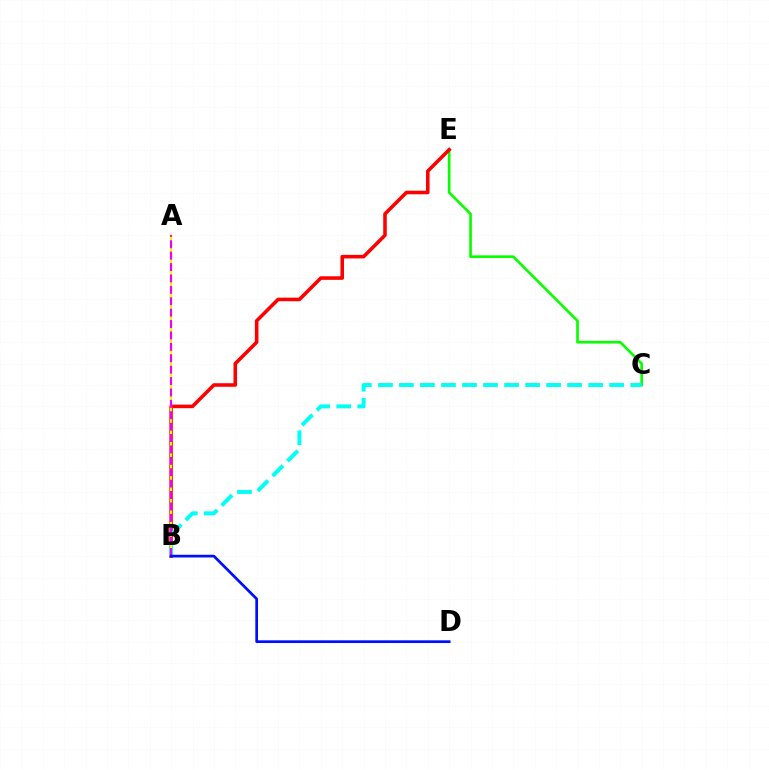{('C', 'E'): [{'color': '#08ff00', 'line_style': 'solid', 'thickness': 1.92}], ('B', 'E'): [{'color': '#ff0000', 'line_style': 'solid', 'thickness': 2.57}], ('B', 'C'): [{'color': '#00fff6', 'line_style': 'dashed', 'thickness': 2.86}], ('A', 'B'): [{'color': '#fcf500', 'line_style': 'solid', 'thickness': 1.6}, {'color': '#ee00ff', 'line_style': 'dashed', 'thickness': 1.55}], ('B', 'D'): [{'color': '#0010ff', 'line_style': 'solid', 'thickness': 1.95}]}